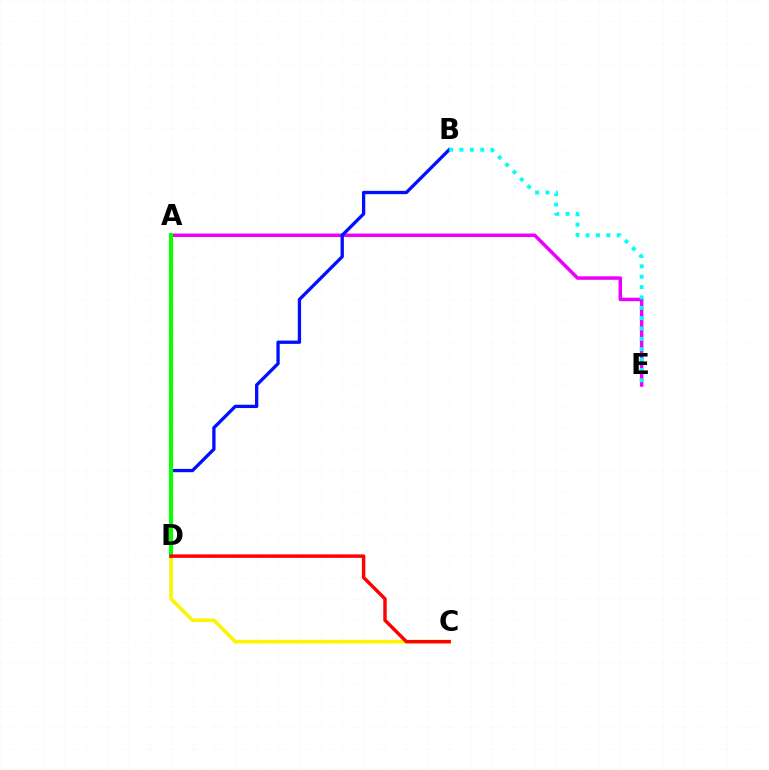{('C', 'D'): [{'color': '#fcf500', 'line_style': 'solid', 'thickness': 2.57}, {'color': '#ff0000', 'line_style': 'solid', 'thickness': 2.48}], ('A', 'E'): [{'color': '#ee00ff', 'line_style': 'solid', 'thickness': 2.51}], ('B', 'D'): [{'color': '#0010ff', 'line_style': 'solid', 'thickness': 2.38}], ('B', 'E'): [{'color': '#00fff6', 'line_style': 'dotted', 'thickness': 2.82}], ('A', 'D'): [{'color': '#08ff00', 'line_style': 'solid', 'thickness': 2.95}]}